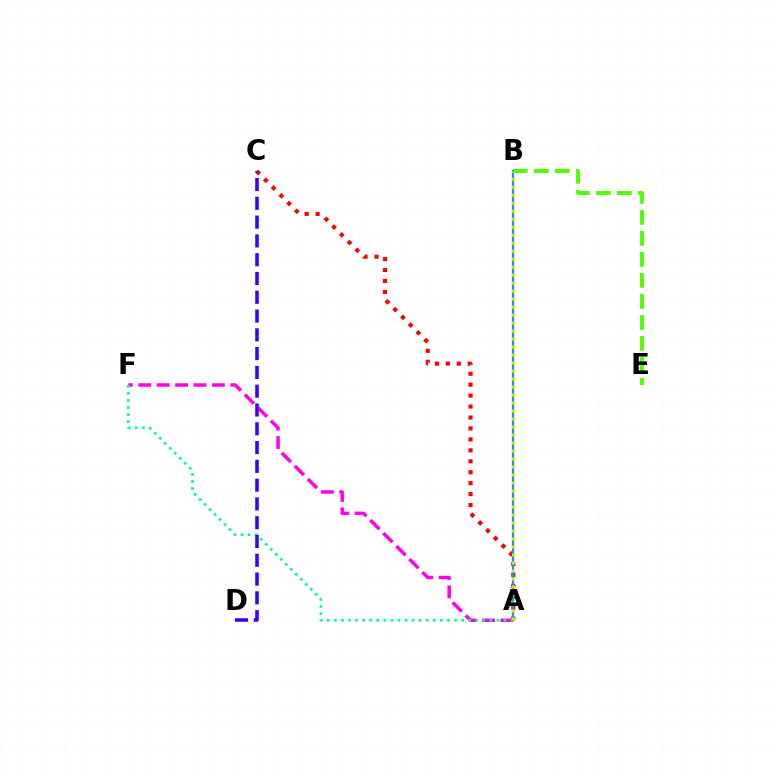{('B', 'E'): [{'color': '#4fff00', 'line_style': 'dashed', 'thickness': 2.85}], ('A', 'C'): [{'color': '#ff0000', 'line_style': 'dotted', 'thickness': 2.97}], ('A', 'F'): [{'color': '#ff00ed', 'line_style': 'dashed', 'thickness': 2.5}, {'color': '#00ff86', 'line_style': 'dotted', 'thickness': 1.92}], ('A', 'B'): [{'color': '#009eff', 'line_style': 'solid', 'thickness': 1.62}, {'color': '#ffd500', 'line_style': 'dotted', 'thickness': 2.17}], ('C', 'D'): [{'color': '#3700ff', 'line_style': 'dashed', 'thickness': 2.55}]}